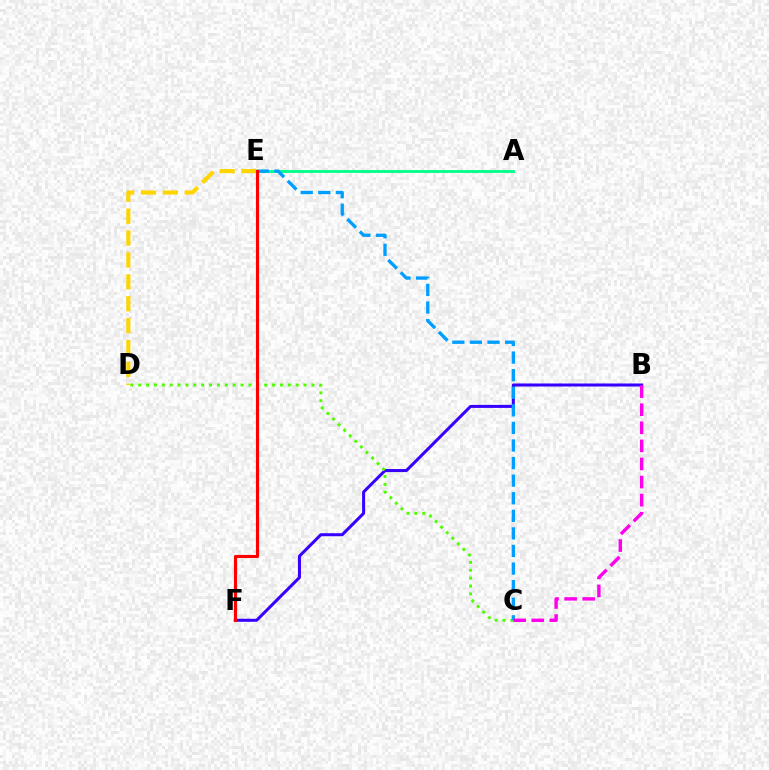{('B', 'F'): [{'color': '#3700ff', 'line_style': 'solid', 'thickness': 2.18}], ('C', 'D'): [{'color': '#4fff00', 'line_style': 'dotted', 'thickness': 2.14}], ('A', 'E'): [{'color': '#00ff86', 'line_style': 'solid', 'thickness': 2.06}], ('C', 'E'): [{'color': '#009eff', 'line_style': 'dashed', 'thickness': 2.39}], ('B', 'C'): [{'color': '#ff00ed', 'line_style': 'dashed', 'thickness': 2.46}], ('D', 'E'): [{'color': '#ffd500', 'line_style': 'dashed', 'thickness': 2.97}], ('E', 'F'): [{'color': '#ff0000', 'line_style': 'solid', 'thickness': 2.25}]}